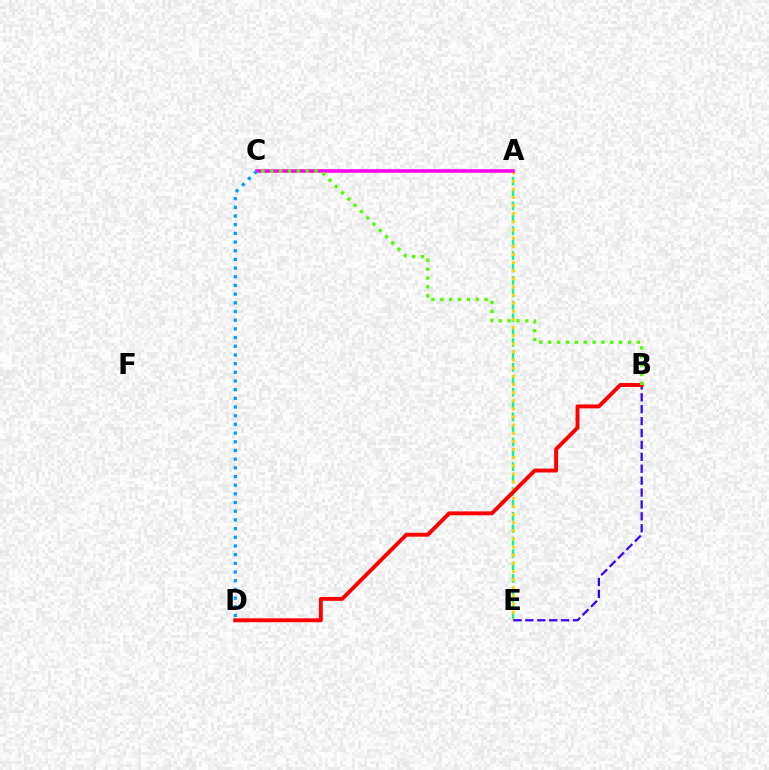{('A', 'E'): [{'color': '#00ff86', 'line_style': 'dashed', 'thickness': 1.69}, {'color': '#ffd500', 'line_style': 'dotted', 'thickness': 2.21}], ('B', 'E'): [{'color': '#3700ff', 'line_style': 'dashed', 'thickness': 1.62}], ('B', 'D'): [{'color': '#ff0000', 'line_style': 'solid', 'thickness': 2.81}], ('A', 'C'): [{'color': '#ff00ed', 'line_style': 'solid', 'thickness': 2.53}], ('C', 'D'): [{'color': '#009eff', 'line_style': 'dotted', 'thickness': 2.36}], ('B', 'C'): [{'color': '#4fff00', 'line_style': 'dotted', 'thickness': 2.41}]}